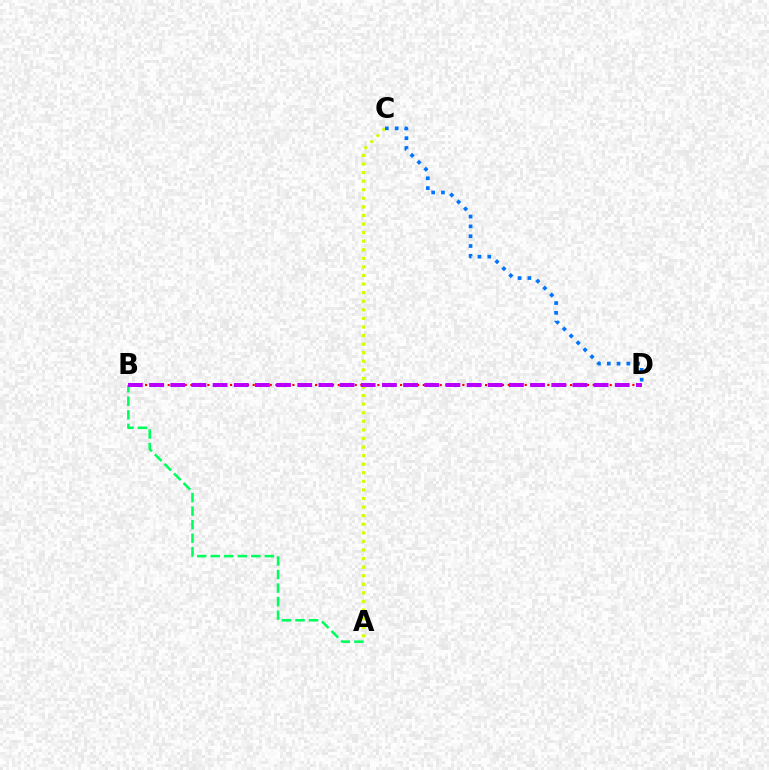{('A', 'C'): [{'color': '#d1ff00', 'line_style': 'dotted', 'thickness': 2.33}], ('B', 'D'): [{'color': '#ff0000', 'line_style': 'dotted', 'thickness': 1.54}, {'color': '#b900ff', 'line_style': 'dashed', 'thickness': 2.88}], ('A', 'B'): [{'color': '#00ff5c', 'line_style': 'dashed', 'thickness': 1.84}], ('C', 'D'): [{'color': '#0074ff', 'line_style': 'dotted', 'thickness': 2.66}]}